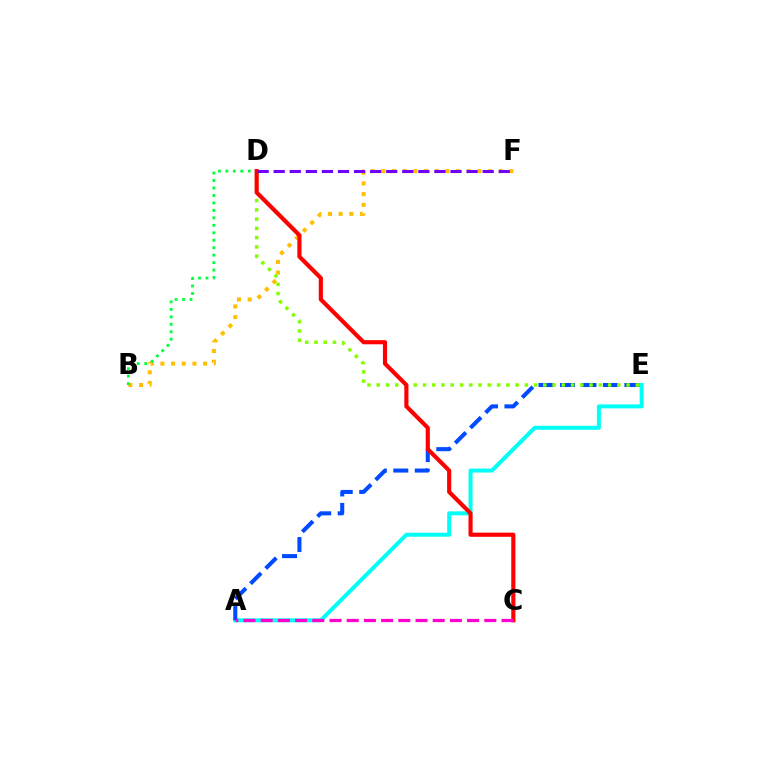{('A', 'E'): [{'color': '#00fff6', 'line_style': 'solid', 'thickness': 2.87}, {'color': '#004bff', 'line_style': 'dashed', 'thickness': 2.92}], ('B', 'F'): [{'color': '#ffbd00', 'line_style': 'dotted', 'thickness': 2.9}], ('D', 'E'): [{'color': '#84ff00', 'line_style': 'dotted', 'thickness': 2.51}], ('B', 'D'): [{'color': '#00ff39', 'line_style': 'dotted', 'thickness': 2.03}], ('C', 'D'): [{'color': '#ff0000', 'line_style': 'solid', 'thickness': 2.98}], ('A', 'C'): [{'color': '#ff00cf', 'line_style': 'dashed', 'thickness': 2.34}], ('D', 'F'): [{'color': '#7200ff', 'line_style': 'dashed', 'thickness': 2.18}]}